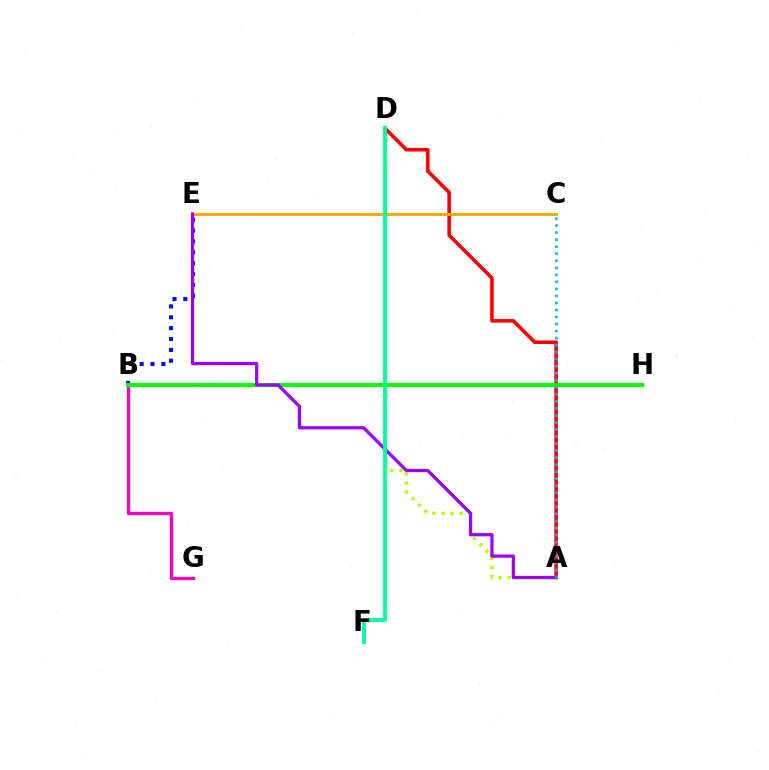{('B', 'G'): [{'color': '#ff00bd', 'line_style': 'solid', 'thickness': 2.37}], ('B', 'E'): [{'color': '#0010ff', 'line_style': 'dotted', 'thickness': 2.95}], ('A', 'D'): [{'color': '#ff0000', 'line_style': 'solid', 'thickness': 2.58}, {'color': '#b3ff00', 'line_style': 'dotted', 'thickness': 2.46}], ('C', 'E'): [{'color': '#ffa500', 'line_style': 'solid', 'thickness': 2.11}], ('B', 'H'): [{'color': '#08ff00', 'line_style': 'solid', 'thickness': 2.95}], ('A', 'E'): [{'color': '#9b00ff', 'line_style': 'solid', 'thickness': 2.33}], ('A', 'C'): [{'color': '#00b5ff', 'line_style': 'dotted', 'thickness': 1.91}], ('D', 'F'): [{'color': '#00ff9d', 'line_style': 'solid', 'thickness': 2.79}]}